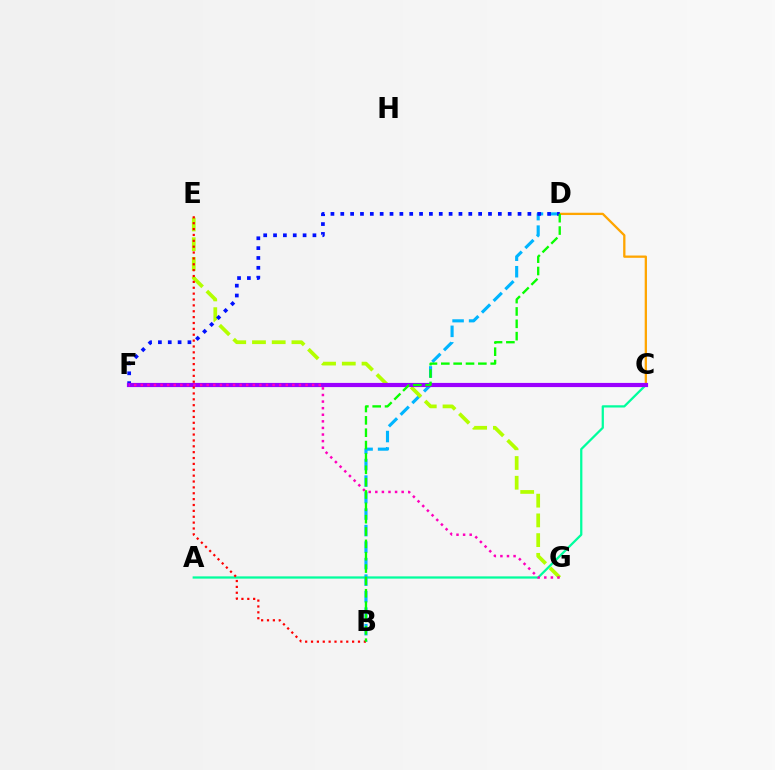{('A', 'C'): [{'color': '#00ff9d', 'line_style': 'solid', 'thickness': 1.62}], ('B', 'D'): [{'color': '#00b5ff', 'line_style': 'dashed', 'thickness': 2.24}, {'color': '#08ff00', 'line_style': 'dashed', 'thickness': 1.68}], ('C', 'D'): [{'color': '#ffa500', 'line_style': 'solid', 'thickness': 1.65}], ('E', 'G'): [{'color': '#b3ff00', 'line_style': 'dashed', 'thickness': 2.68}], ('D', 'F'): [{'color': '#0010ff', 'line_style': 'dotted', 'thickness': 2.68}], ('C', 'F'): [{'color': '#9b00ff', 'line_style': 'solid', 'thickness': 3.0}], ('B', 'E'): [{'color': '#ff0000', 'line_style': 'dotted', 'thickness': 1.6}], ('F', 'G'): [{'color': '#ff00bd', 'line_style': 'dotted', 'thickness': 1.79}]}